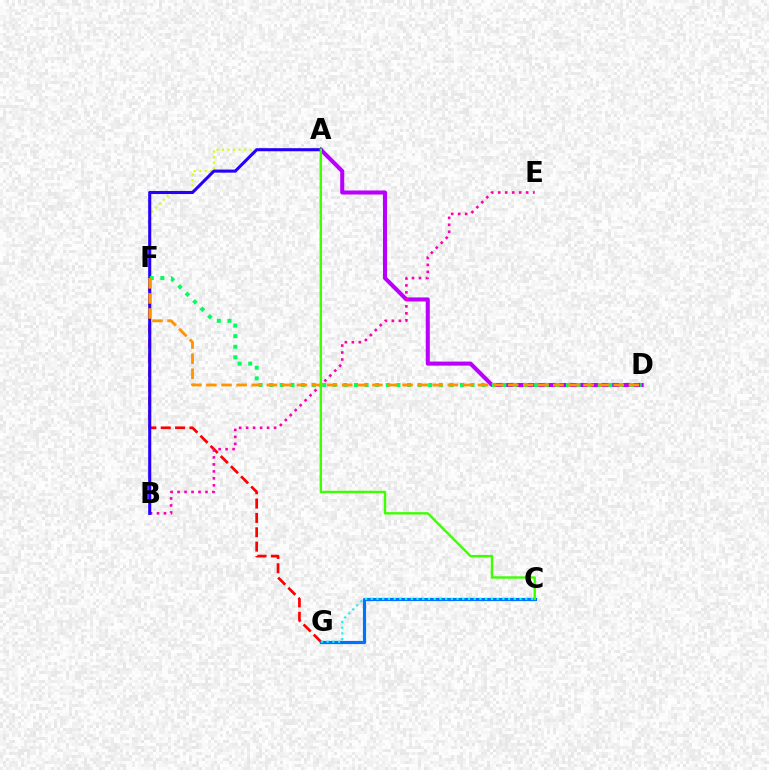{('A', 'D'): [{'color': '#b900ff', 'line_style': 'solid', 'thickness': 2.92}], ('C', 'G'): [{'color': '#0074ff', 'line_style': 'solid', 'thickness': 2.29}, {'color': '#00fff6', 'line_style': 'dotted', 'thickness': 1.55}], ('F', 'G'): [{'color': '#ff0000', 'line_style': 'dashed', 'thickness': 1.95}], ('A', 'F'): [{'color': '#d1ff00', 'line_style': 'dotted', 'thickness': 1.5}], ('B', 'E'): [{'color': '#ff00ac', 'line_style': 'dotted', 'thickness': 1.9}], ('A', 'B'): [{'color': '#2500ff', 'line_style': 'solid', 'thickness': 2.22}], ('D', 'F'): [{'color': '#00ff5c', 'line_style': 'dotted', 'thickness': 2.88}, {'color': '#ff9400', 'line_style': 'dashed', 'thickness': 2.05}], ('A', 'C'): [{'color': '#3dff00', 'line_style': 'solid', 'thickness': 1.72}]}